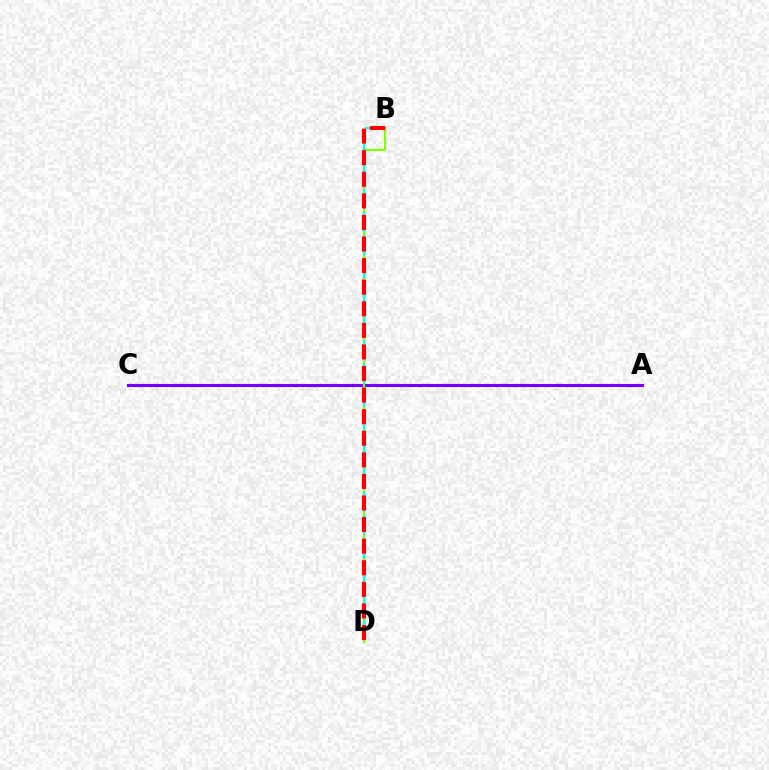{('A', 'C'): [{'color': '#7200ff', 'line_style': 'solid', 'thickness': 2.24}], ('B', 'D'): [{'color': '#84ff00', 'line_style': 'solid', 'thickness': 1.6}, {'color': '#00fff6', 'line_style': 'dashed', 'thickness': 1.58}, {'color': '#ff0000', 'line_style': 'dashed', 'thickness': 2.93}]}